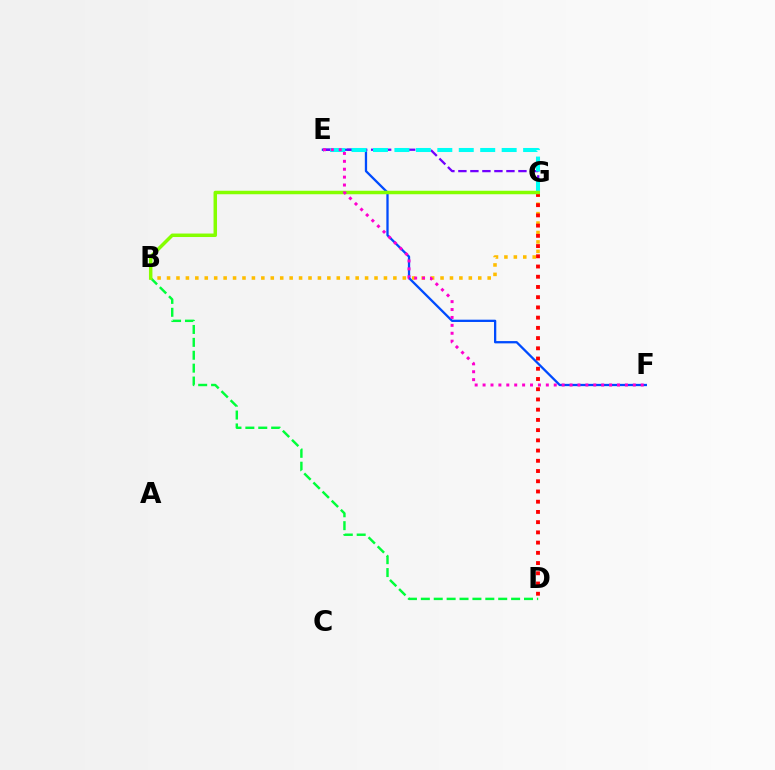{('B', 'D'): [{'color': '#00ff39', 'line_style': 'dashed', 'thickness': 1.75}], ('E', 'F'): [{'color': '#004bff', 'line_style': 'solid', 'thickness': 1.65}, {'color': '#ff00cf', 'line_style': 'dotted', 'thickness': 2.15}], ('E', 'G'): [{'color': '#7200ff', 'line_style': 'dashed', 'thickness': 1.63}, {'color': '#00fff6', 'line_style': 'dashed', 'thickness': 2.91}], ('B', 'G'): [{'color': '#ffbd00', 'line_style': 'dotted', 'thickness': 2.56}, {'color': '#84ff00', 'line_style': 'solid', 'thickness': 2.51}], ('D', 'G'): [{'color': '#ff0000', 'line_style': 'dotted', 'thickness': 2.78}]}